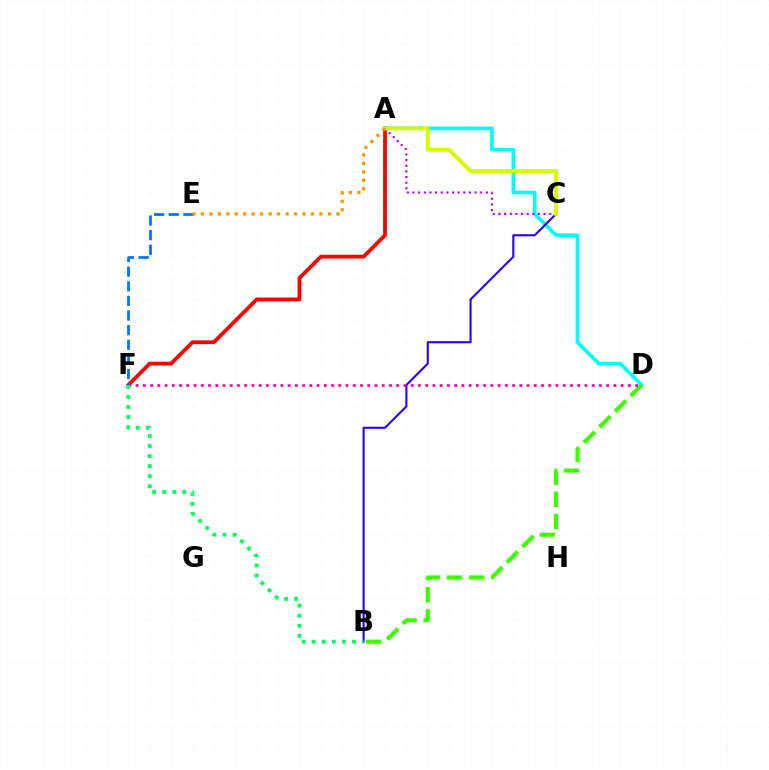{('A', 'D'): [{'color': '#00fff6', 'line_style': 'solid', 'thickness': 2.64}], ('A', 'F'): [{'color': '#ff0000', 'line_style': 'solid', 'thickness': 2.72}], ('A', 'C'): [{'color': '#b900ff', 'line_style': 'dotted', 'thickness': 1.53}, {'color': '#d1ff00', 'line_style': 'solid', 'thickness': 2.84}], ('B', 'D'): [{'color': '#3dff00', 'line_style': 'dashed', 'thickness': 3.0}], ('B', 'C'): [{'color': '#2500ff', 'line_style': 'solid', 'thickness': 1.52}], ('D', 'F'): [{'color': '#ff00ac', 'line_style': 'dotted', 'thickness': 1.97}], ('E', 'F'): [{'color': '#0074ff', 'line_style': 'dashed', 'thickness': 1.99}], ('B', 'F'): [{'color': '#00ff5c', 'line_style': 'dotted', 'thickness': 2.73}], ('A', 'E'): [{'color': '#ff9400', 'line_style': 'dotted', 'thickness': 2.3}]}